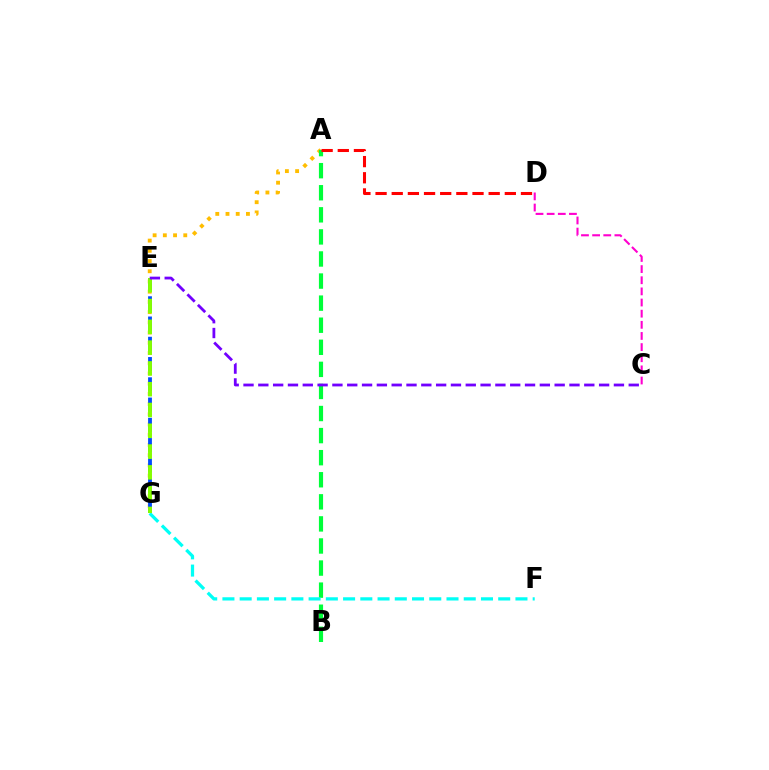{('A', 'G'): [{'color': '#ffbd00', 'line_style': 'dotted', 'thickness': 2.78}], ('A', 'B'): [{'color': '#00ff39', 'line_style': 'dashed', 'thickness': 3.0}], ('F', 'G'): [{'color': '#00fff6', 'line_style': 'dashed', 'thickness': 2.34}], ('C', 'D'): [{'color': '#ff00cf', 'line_style': 'dashed', 'thickness': 1.51}], ('A', 'D'): [{'color': '#ff0000', 'line_style': 'dashed', 'thickness': 2.19}], ('E', 'G'): [{'color': '#004bff', 'line_style': 'dashed', 'thickness': 2.75}, {'color': '#84ff00', 'line_style': 'dashed', 'thickness': 2.82}], ('C', 'E'): [{'color': '#7200ff', 'line_style': 'dashed', 'thickness': 2.01}]}